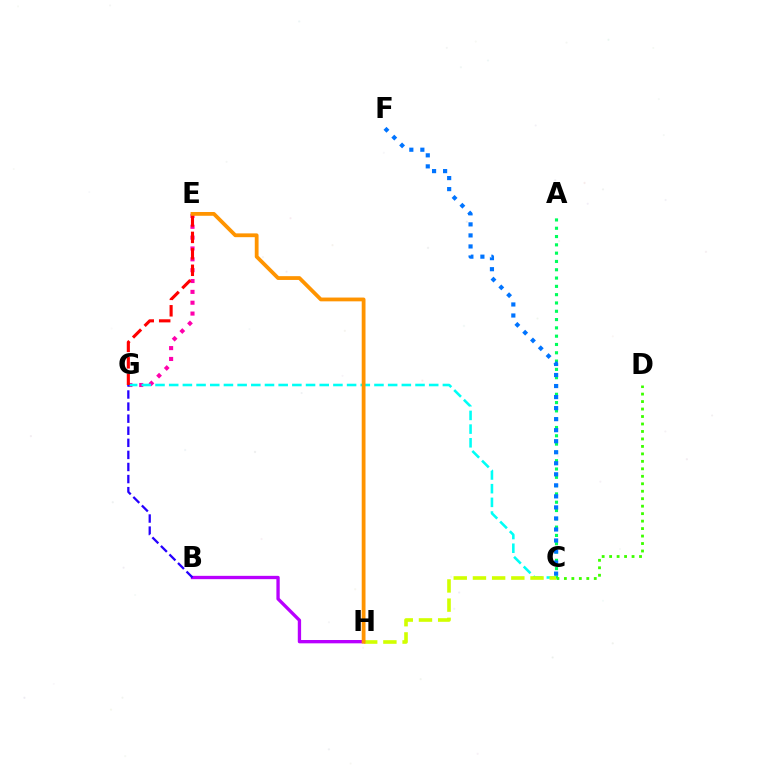{('E', 'G'): [{'color': '#ff00ac', 'line_style': 'dotted', 'thickness': 2.95}, {'color': '#ff0000', 'line_style': 'dashed', 'thickness': 2.23}], ('A', 'C'): [{'color': '#00ff5c', 'line_style': 'dotted', 'thickness': 2.26}], ('C', 'F'): [{'color': '#0074ff', 'line_style': 'dotted', 'thickness': 3.0}], ('B', 'H'): [{'color': '#b900ff', 'line_style': 'solid', 'thickness': 2.39}], ('C', 'G'): [{'color': '#00fff6', 'line_style': 'dashed', 'thickness': 1.86}], ('C', 'H'): [{'color': '#d1ff00', 'line_style': 'dashed', 'thickness': 2.61}], ('E', 'H'): [{'color': '#ff9400', 'line_style': 'solid', 'thickness': 2.73}], ('C', 'D'): [{'color': '#3dff00', 'line_style': 'dotted', 'thickness': 2.03}], ('B', 'G'): [{'color': '#2500ff', 'line_style': 'dashed', 'thickness': 1.64}]}